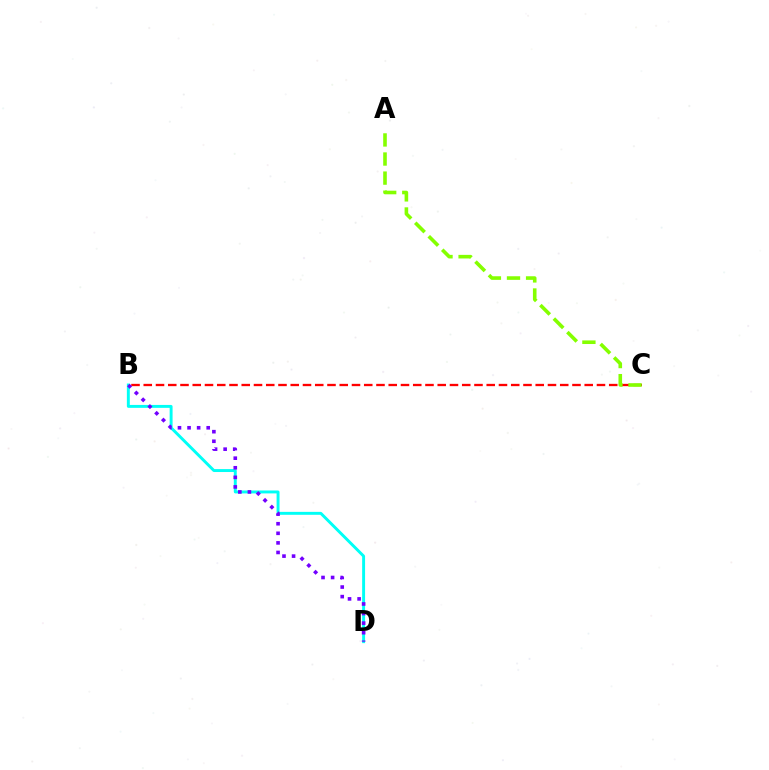{('B', 'D'): [{'color': '#00fff6', 'line_style': 'solid', 'thickness': 2.11}, {'color': '#7200ff', 'line_style': 'dotted', 'thickness': 2.6}], ('B', 'C'): [{'color': '#ff0000', 'line_style': 'dashed', 'thickness': 1.66}], ('A', 'C'): [{'color': '#84ff00', 'line_style': 'dashed', 'thickness': 2.59}]}